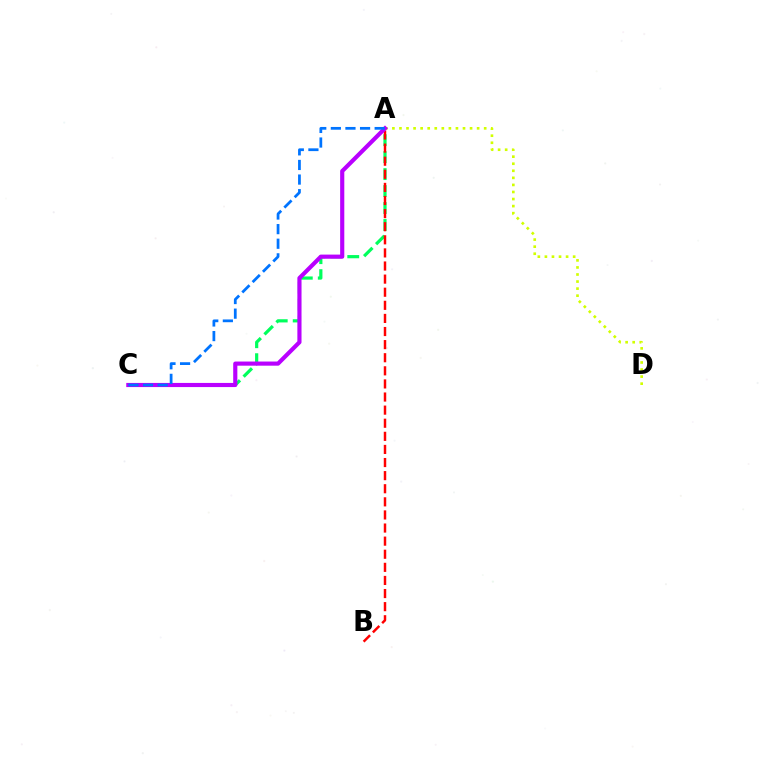{('A', 'C'): [{'color': '#00ff5c', 'line_style': 'dashed', 'thickness': 2.3}, {'color': '#b900ff', 'line_style': 'solid', 'thickness': 2.98}, {'color': '#0074ff', 'line_style': 'dashed', 'thickness': 1.98}], ('A', 'B'): [{'color': '#ff0000', 'line_style': 'dashed', 'thickness': 1.78}], ('A', 'D'): [{'color': '#d1ff00', 'line_style': 'dotted', 'thickness': 1.92}]}